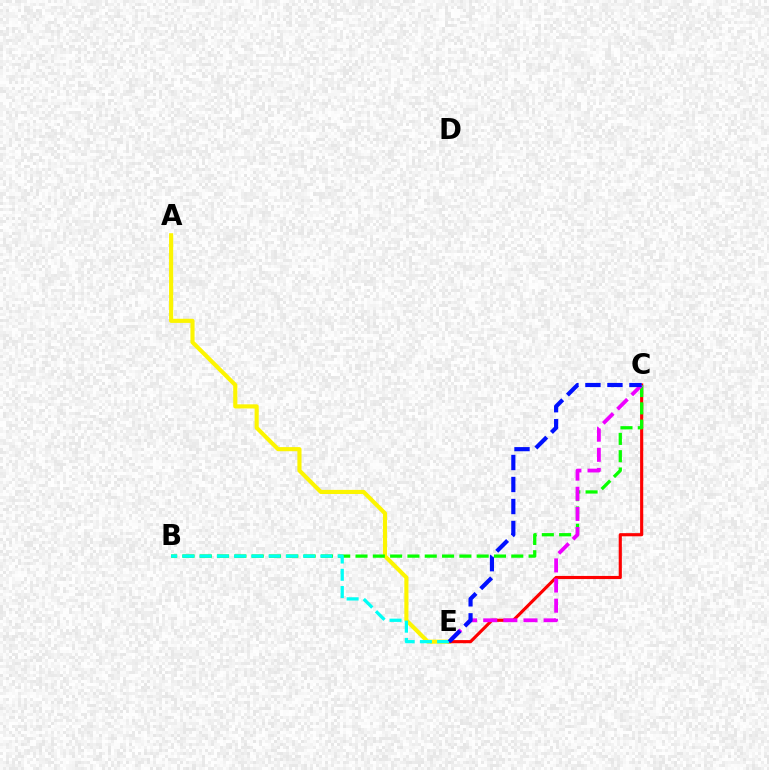{('A', 'E'): [{'color': '#fcf500', 'line_style': 'solid', 'thickness': 2.97}], ('C', 'E'): [{'color': '#ff0000', 'line_style': 'solid', 'thickness': 2.26}, {'color': '#ee00ff', 'line_style': 'dashed', 'thickness': 2.73}, {'color': '#0010ff', 'line_style': 'dashed', 'thickness': 2.99}], ('B', 'C'): [{'color': '#08ff00', 'line_style': 'dashed', 'thickness': 2.35}], ('B', 'E'): [{'color': '#00fff6', 'line_style': 'dashed', 'thickness': 2.34}]}